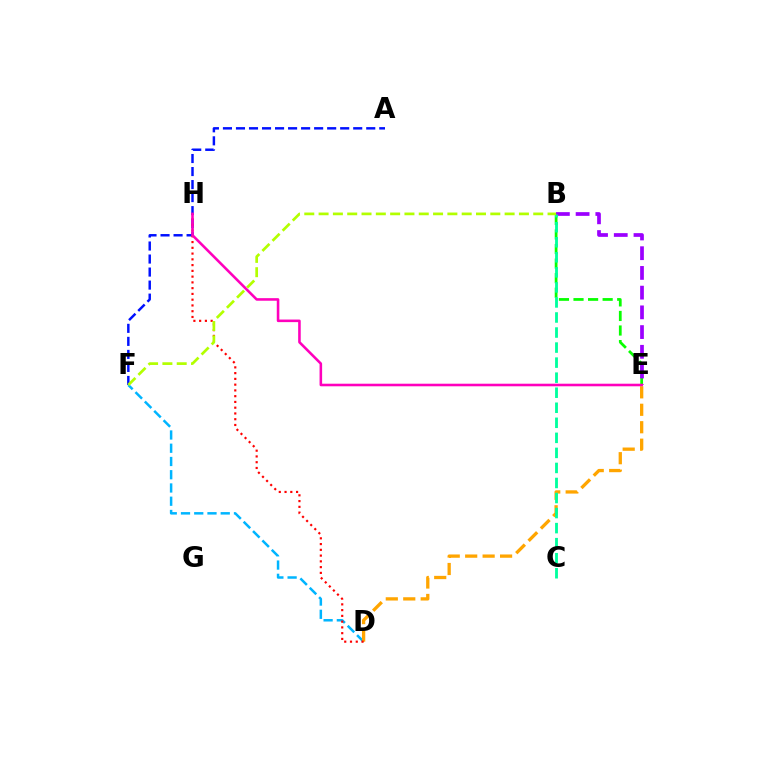{('B', 'E'): [{'color': '#08ff00', 'line_style': 'dashed', 'thickness': 1.98}, {'color': '#9b00ff', 'line_style': 'dashed', 'thickness': 2.68}], ('A', 'F'): [{'color': '#0010ff', 'line_style': 'dashed', 'thickness': 1.77}], ('D', 'F'): [{'color': '#00b5ff', 'line_style': 'dashed', 'thickness': 1.8}], ('D', 'E'): [{'color': '#ffa500', 'line_style': 'dashed', 'thickness': 2.37}], ('D', 'H'): [{'color': '#ff0000', 'line_style': 'dotted', 'thickness': 1.57}], ('B', 'C'): [{'color': '#00ff9d', 'line_style': 'dashed', 'thickness': 2.04}], ('E', 'H'): [{'color': '#ff00bd', 'line_style': 'solid', 'thickness': 1.86}], ('B', 'F'): [{'color': '#b3ff00', 'line_style': 'dashed', 'thickness': 1.94}]}